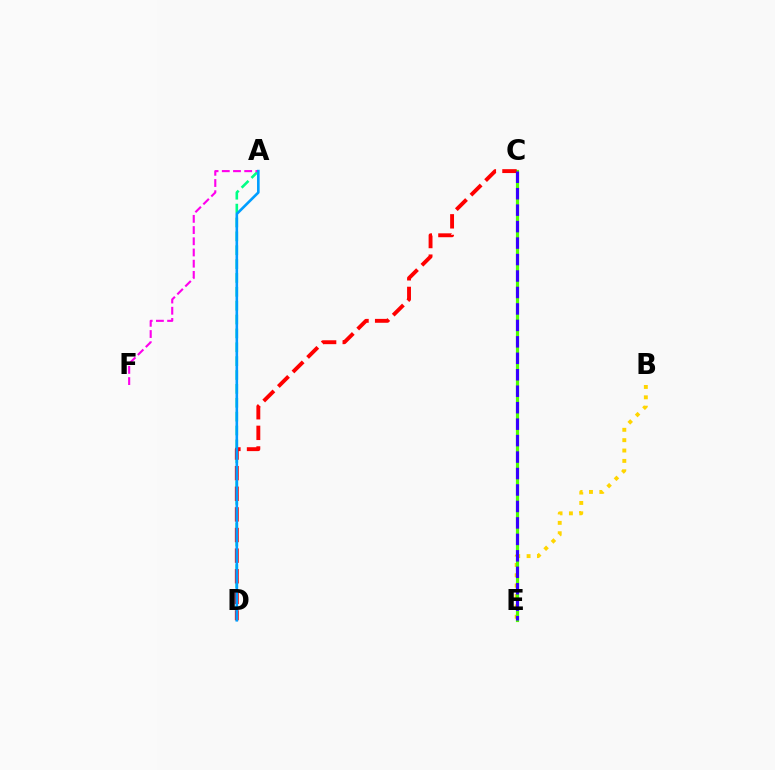{('A', 'D'): [{'color': '#00ff86', 'line_style': 'dashed', 'thickness': 1.88}, {'color': '#009eff', 'line_style': 'solid', 'thickness': 1.89}], ('B', 'E'): [{'color': '#ffd500', 'line_style': 'dotted', 'thickness': 2.82}], ('C', 'E'): [{'color': '#4fff00', 'line_style': 'solid', 'thickness': 2.29}, {'color': '#3700ff', 'line_style': 'dashed', 'thickness': 2.24}], ('C', 'D'): [{'color': '#ff0000', 'line_style': 'dashed', 'thickness': 2.8}], ('A', 'F'): [{'color': '#ff00ed', 'line_style': 'dashed', 'thickness': 1.52}]}